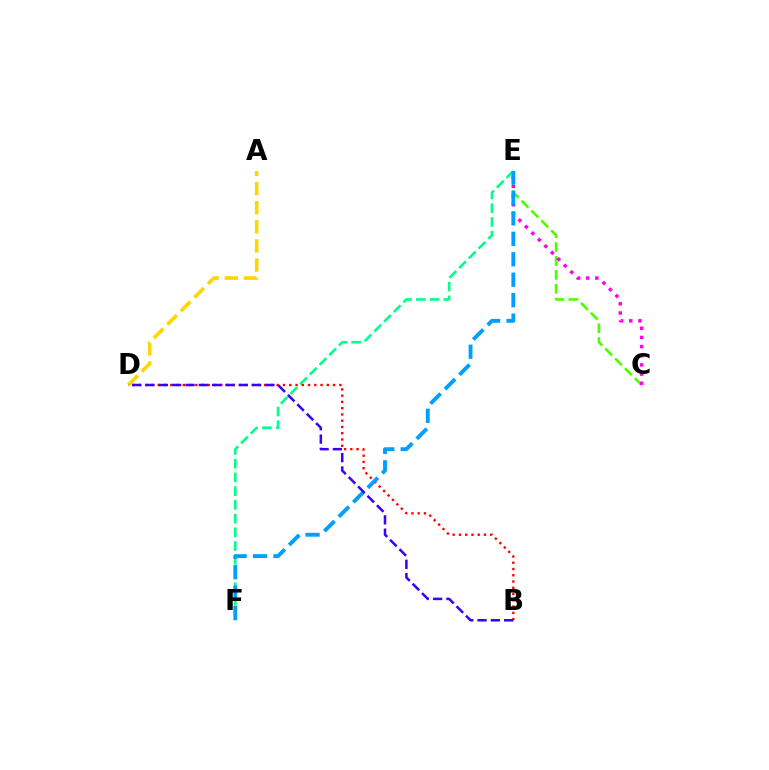{('E', 'F'): [{'color': '#00ff86', 'line_style': 'dashed', 'thickness': 1.87}, {'color': '#009eff', 'line_style': 'dashed', 'thickness': 2.78}], ('C', 'E'): [{'color': '#4fff00', 'line_style': 'dashed', 'thickness': 1.89}, {'color': '#ff00ed', 'line_style': 'dotted', 'thickness': 2.49}], ('A', 'D'): [{'color': '#ffd500', 'line_style': 'dashed', 'thickness': 2.6}], ('B', 'D'): [{'color': '#ff0000', 'line_style': 'dotted', 'thickness': 1.7}, {'color': '#3700ff', 'line_style': 'dashed', 'thickness': 1.81}]}